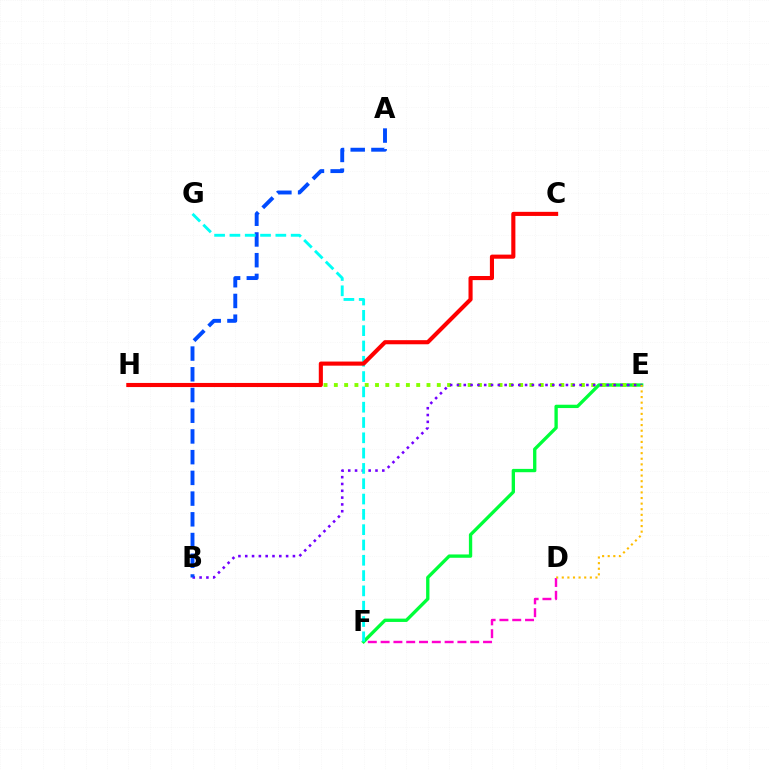{('E', 'F'): [{'color': '#00ff39', 'line_style': 'solid', 'thickness': 2.4}], ('D', 'F'): [{'color': '#ff00cf', 'line_style': 'dashed', 'thickness': 1.74}], ('E', 'H'): [{'color': '#84ff00', 'line_style': 'dotted', 'thickness': 2.8}], ('B', 'E'): [{'color': '#7200ff', 'line_style': 'dotted', 'thickness': 1.85}], ('A', 'B'): [{'color': '#004bff', 'line_style': 'dashed', 'thickness': 2.81}], ('F', 'G'): [{'color': '#00fff6', 'line_style': 'dashed', 'thickness': 2.08}], ('C', 'H'): [{'color': '#ff0000', 'line_style': 'solid', 'thickness': 2.96}], ('D', 'E'): [{'color': '#ffbd00', 'line_style': 'dotted', 'thickness': 1.52}]}